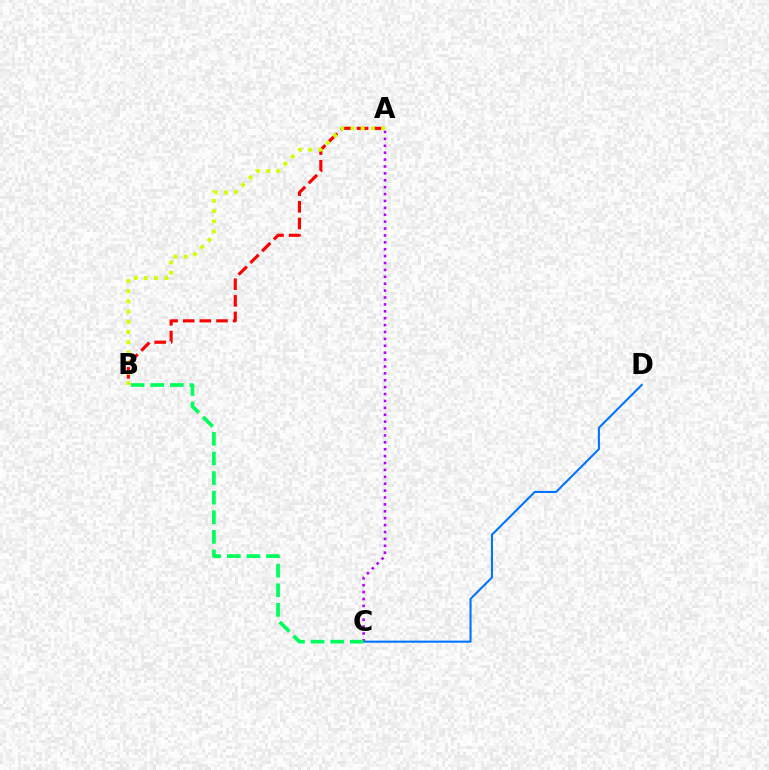{('A', 'B'): [{'color': '#ff0000', 'line_style': 'dashed', 'thickness': 2.26}, {'color': '#d1ff00', 'line_style': 'dotted', 'thickness': 2.77}], ('C', 'D'): [{'color': '#0074ff', 'line_style': 'solid', 'thickness': 1.51}], ('A', 'C'): [{'color': '#b900ff', 'line_style': 'dotted', 'thickness': 1.87}], ('B', 'C'): [{'color': '#00ff5c', 'line_style': 'dashed', 'thickness': 2.66}]}